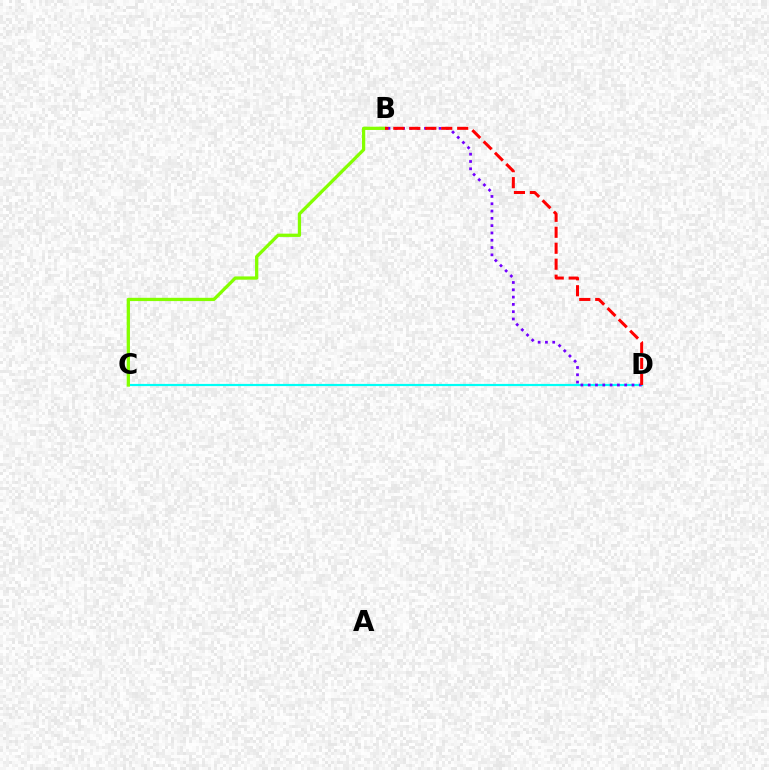{('C', 'D'): [{'color': '#00fff6', 'line_style': 'solid', 'thickness': 1.58}], ('B', 'C'): [{'color': '#84ff00', 'line_style': 'solid', 'thickness': 2.35}], ('B', 'D'): [{'color': '#7200ff', 'line_style': 'dotted', 'thickness': 1.98}, {'color': '#ff0000', 'line_style': 'dashed', 'thickness': 2.17}]}